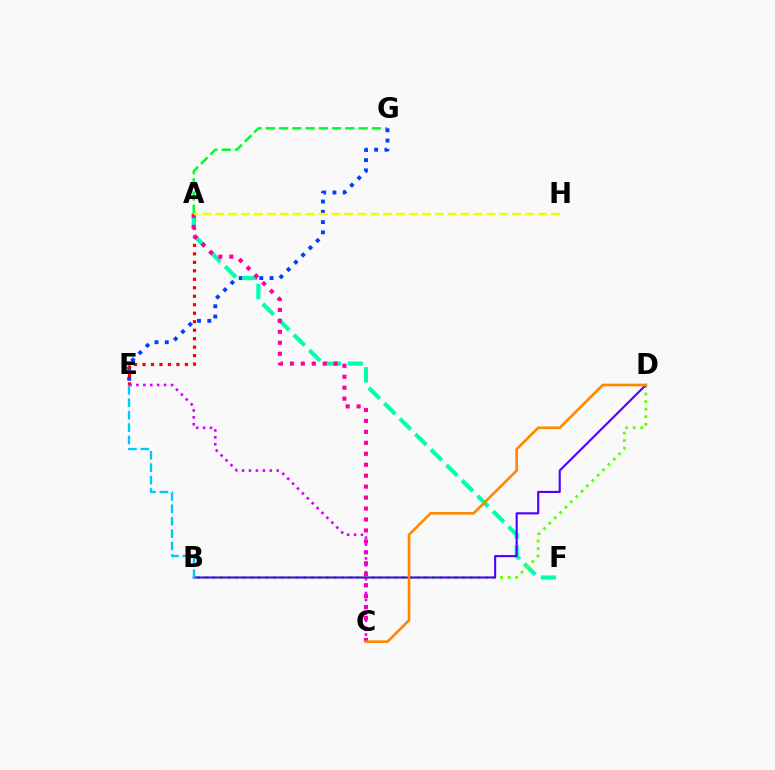{('A', 'G'): [{'color': '#00ff27', 'line_style': 'dashed', 'thickness': 1.8}], ('E', 'G'): [{'color': '#003fff', 'line_style': 'dotted', 'thickness': 2.79}], ('A', 'E'): [{'color': '#ff0000', 'line_style': 'dotted', 'thickness': 2.3}], ('A', 'F'): [{'color': '#00ffaf', 'line_style': 'dashed', 'thickness': 2.97}], ('A', 'C'): [{'color': '#ff00a0', 'line_style': 'dotted', 'thickness': 2.98}], ('B', 'D'): [{'color': '#66ff00', 'line_style': 'dotted', 'thickness': 2.06}, {'color': '#4f00ff', 'line_style': 'solid', 'thickness': 1.52}], ('A', 'H'): [{'color': '#eeff00', 'line_style': 'dashed', 'thickness': 1.75}], ('C', 'E'): [{'color': '#d600ff', 'line_style': 'dotted', 'thickness': 1.88}], ('B', 'E'): [{'color': '#00c7ff', 'line_style': 'dashed', 'thickness': 1.69}], ('C', 'D'): [{'color': '#ff8800', 'line_style': 'solid', 'thickness': 1.9}]}